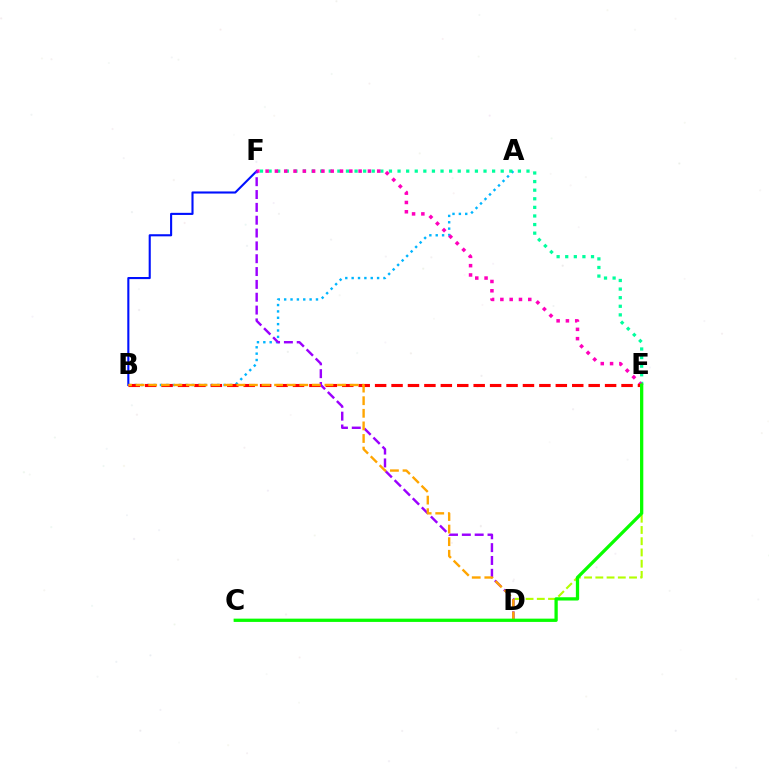{('A', 'B'): [{'color': '#00b5ff', 'line_style': 'dotted', 'thickness': 1.73}], ('B', 'F'): [{'color': '#0010ff', 'line_style': 'solid', 'thickness': 1.52}], ('E', 'F'): [{'color': '#00ff9d', 'line_style': 'dotted', 'thickness': 2.34}, {'color': '#ff00bd', 'line_style': 'dotted', 'thickness': 2.53}], ('D', 'E'): [{'color': '#b3ff00', 'line_style': 'dashed', 'thickness': 1.53}], ('D', 'F'): [{'color': '#9b00ff', 'line_style': 'dashed', 'thickness': 1.74}], ('B', 'E'): [{'color': '#ff0000', 'line_style': 'dashed', 'thickness': 2.23}], ('B', 'D'): [{'color': '#ffa500', 'line_style': 'dashed', 'thickness': 1.71}], ('C', 'E'): [{'color': '#08ff00', 'line_style': 'solid', 'thickness': 2.36}]}